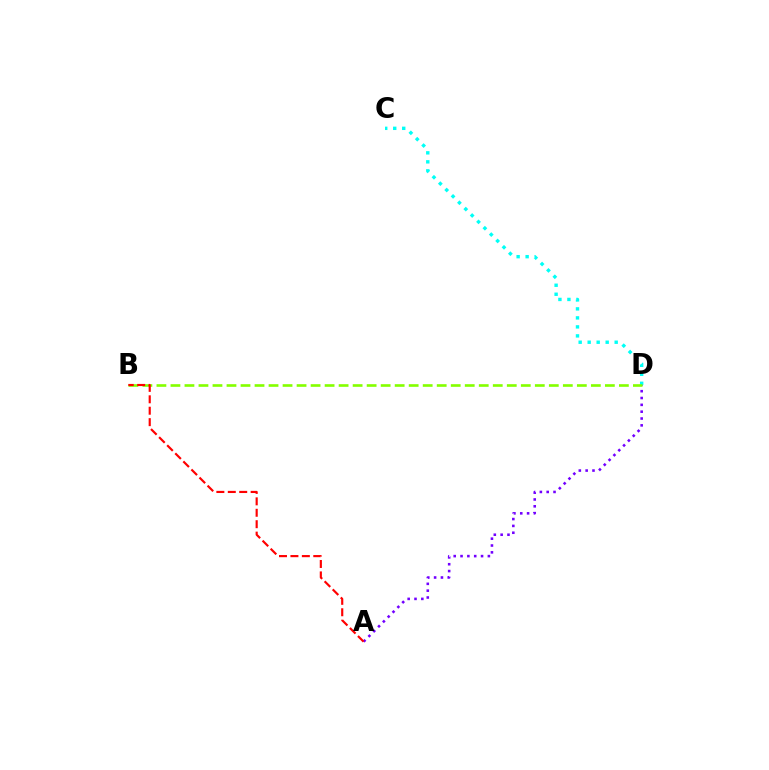{('A', 'D'): [{'color': '#7200ff', 'line_style': 'dotted', 'thickness': 1.86}], ('C', 'D'): [{'color': '#00fff6', 'line_style': 'dotted', 'thickness': 2.45}], ('B', 'D'): [{'color': '#84ff00', 'line_style': 'dashed', 'thickness': 1.9}], ('A', 'B'): [{'color': '#ff0000', 'line_style': 'dashed', 'thickness': 1.55}]}